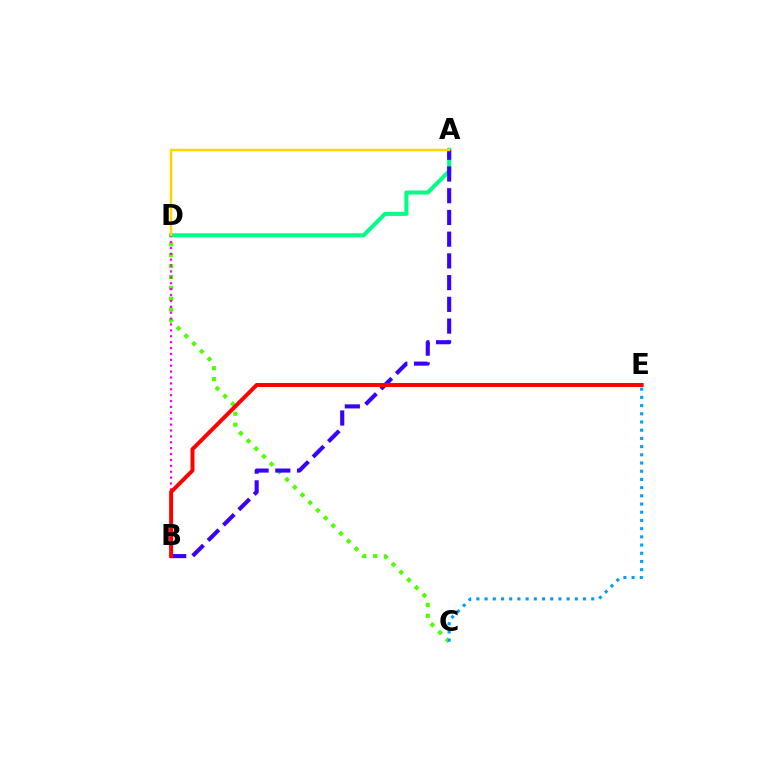{('A', 'D'): [{'color': '#00ff86', 'line_style': 'solid', 'thickness': 2.92}, {'color': '#ffd500', 'line_style': 'solid', 'thickness': 1.77}], ('C', 'D'): [{'color': '#4fff00', 'line_style': 'dotted', 'thickness': 2.96}], ('C', 'E'): [{'color': '#009eff', 'line_style': 'dotted', 'thickness': 2.23}], ('A', 'B'): [{'color': '#3700ff', 'line_style': 'dashed', 'thickness': 2.95}], ('B', 'D'): [{'color': '#ff00ed', 'line_style': 'dotted', 'thickness': 1.6}], ('B', 'E'): [{'color': '#ff0000', 'line_style': 'solid', 'thickness': 2.84}]}